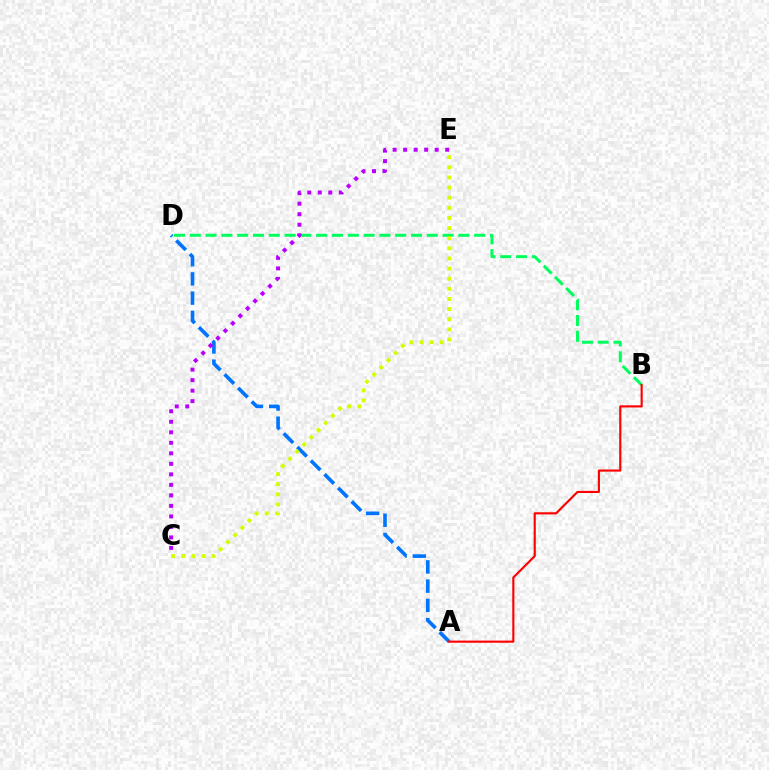{('B', 'D'): [{'color': '#00ff5c', 'line_style': 'dashed', 'thickness': 2.15}], ('A', 'D'): [{'color': '#0074ff', 'line_style': 'dashed', 'thickness': 2.61}], ('A', 'B'): [{'color': '#ff0000', 'line_style': 'solid', 'thickness': 1.54}], ('C', 'E'): [{'color': '#d1ff00', 'line_style': 'dotted', 'thickness': 2.75}, {'color': '#b900ff', 'line_style': 'dotted', 'thickness': 2.86}]}